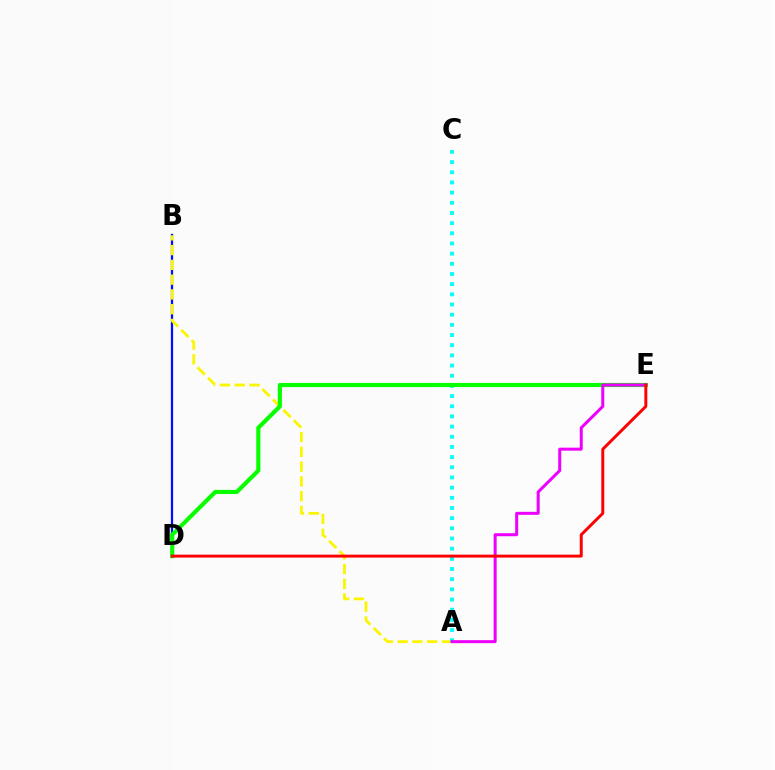{('B', 'D'): [{'color': '#0010ff', 'line_style': 'solid', 'thickness': 1.62}], ('A', 'B'): [{'color': '#fcf500', 'line_style': 'dashed', 'thickness': 2.01}], ('A', 'C'): [{'color': '#00fff6', 'line_style': 'dotted', 'thickness': 2.76}], ('D', 'E'): [{'color': '#08ff00', 'line_style': 'solid', 'thickness': 2.99}, {'color': '#ff0000', 'line_style': 'solid', 'thickness': 2.12}], ('A', 'E'): [{'color': '#ee00ff', 'line_style': 'solid', 'thickness': 2.17}]}